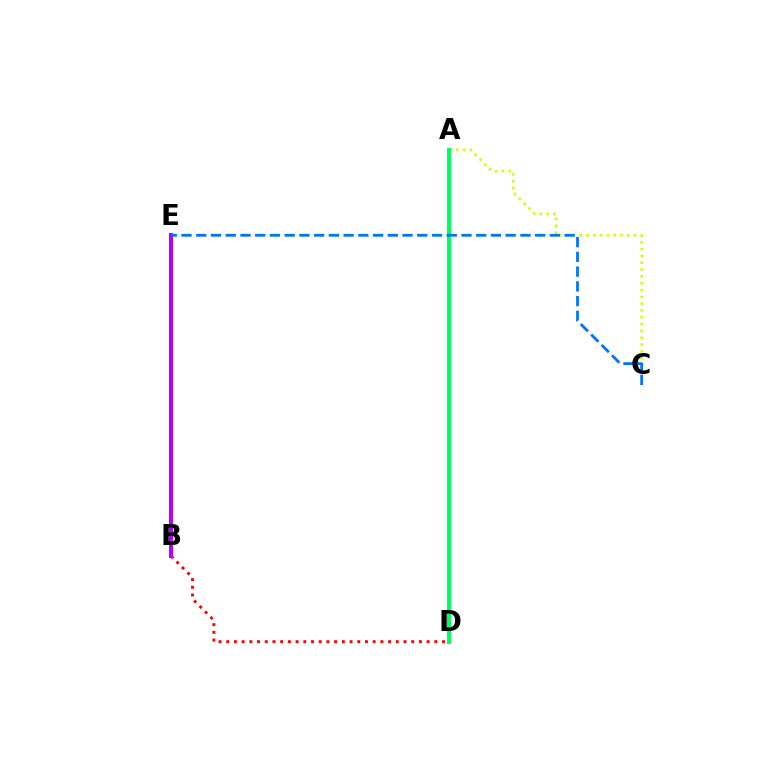{('A', 'C'): [{'color': '#d1ff00', 'line_style': 'dotted', 'thickness': 1.85}], ('A', 'D'): [{'color': '#00ff5c', 'line_style': 'solid', 'thickness': 2.93}], ('B', 'D'): [{'color': '#ff0000', 'line_style': 'dotted', 'thickness': 2.09}], ('B', 'E'): [{'color': '#b900ff', 'line_style': 'solid', 'thickness': 2.91}], ('C', 'E'): [{'color': '#0074ff', 'line_style': 'dashed', 'thickness': 2.0}]}